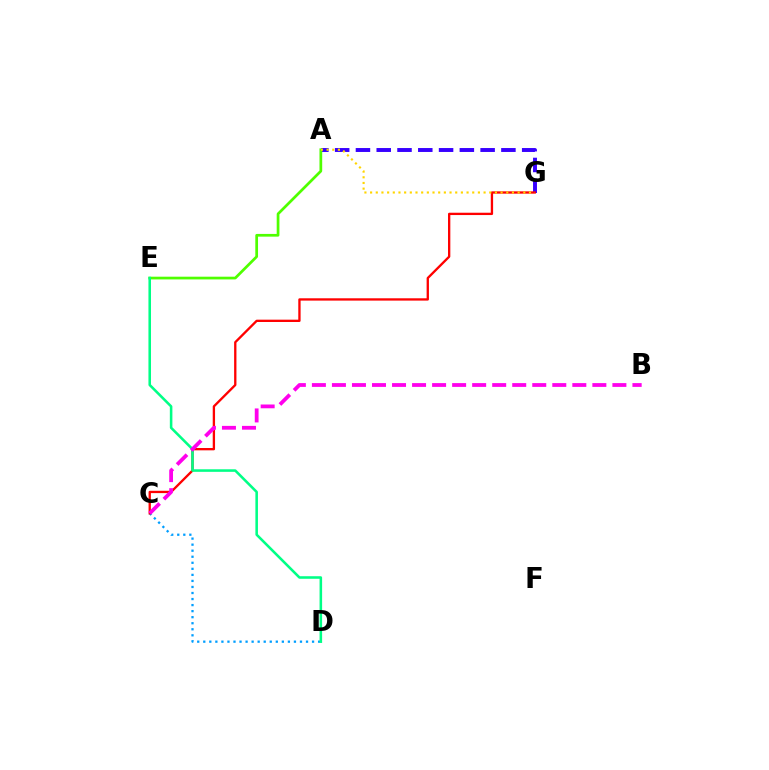{('A', 'G'): [{'color': '#3700ff', 'line_style': 'dashed', 'thickness': 2.82}, {'color': '#ffd500', 'line_style': 'dotted', 'thickness': 1.54}], ('C', 'D'): [{'color': '#009eff', 'line_style': 'dotted', 'thickness': 1.64}], ('C', 'G'): [{'color': '#ff0000', 'line_style': 'solid', 'thickness': 1.67}], ('A', 'E'): [{'color': '#4fff00', 'line_style': 'solid', 'thickness': 1.96}], ('D', 'E'): [{'color': '#00ff86', 'line_style': 'solid', 'thickness': 1.84}], ('B', 'C'): [{'color': '#ff00ed', 'line_style': 'dashed', 'thickness': 2.72}]}